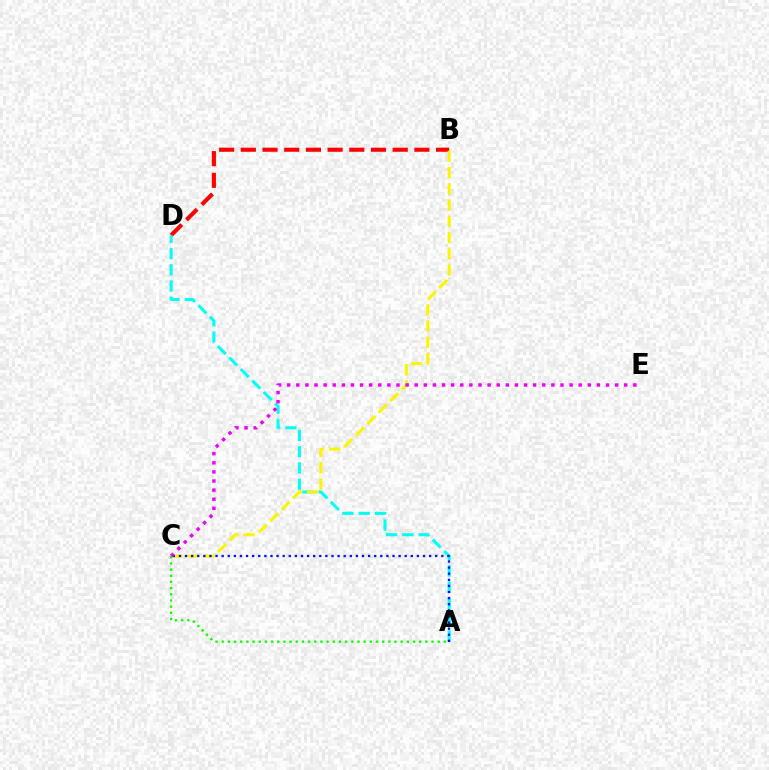{('B', 'D'): [{'color': '#ff0000', 'line_style': 'dashed', 'thickness': 2.95}], ('A', 'D'): [{'color': '#00fff6', 'line_style': 'dashed', 'thickness': 2.21}], ('B', 'C'): [{'color': '#fcf500', 'line_style': 'dashed', 'thickness': 2.21}], ('A', 'C'): [{'color': '#0010ff', 'line_style': 'dotted', 'thickness': 1.66}, {'color': '#08ff00', 'line_style': 'dotted', 'thickness': 1.68}], ('C', 'E'): [{'color': '#ee00ff', 'line_style': 'dotted', 'thickness': 2.48}]}